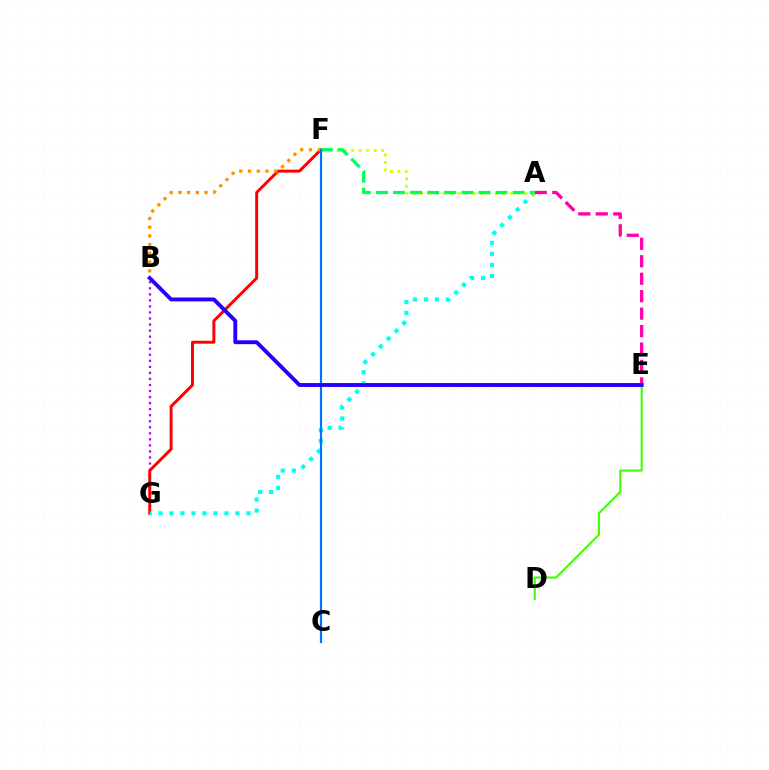{('B', 'G'): [{'color': '#b900ff', 'line_style': 'dotted', 'thickness': 1.64}], ('F', 'G'): [{'color': '#ff0000', 'line_style': 'solid', 'thickness': 2.13}], ('D', 'E'): [{'color': '#3dff00', 'line_style': 'solid', 'thickness': 1.5}], ('A', 'G'): [{'color': '#00fff6', 'line_style': 'dotted', 'thickness': 2.99}], ('A', 'E'): [{'color': '#ff00ac', 'line_style': 'dashed', 'thickness': 2.37}], ('A', 'F'): [{'color': '#d1ff00', 'line_style': 'dotted', 'thickness': 2.03}, {'color': '#00ff5c', 'line_style': 'dashed', 'thickness': 2.32}], ('B', 'F'): [{'color': '#ff9400', 'line_style': 'dotted', 'thickness': 2.37}], ('C', 'F'): [{'color': '#0074ff', 'line_style': 'solid', 'thickness': 1.57}], ('B', 'E'): [{'color': '#2500ff', 'line_style': 'solid', 'thickness': 2.8}]}